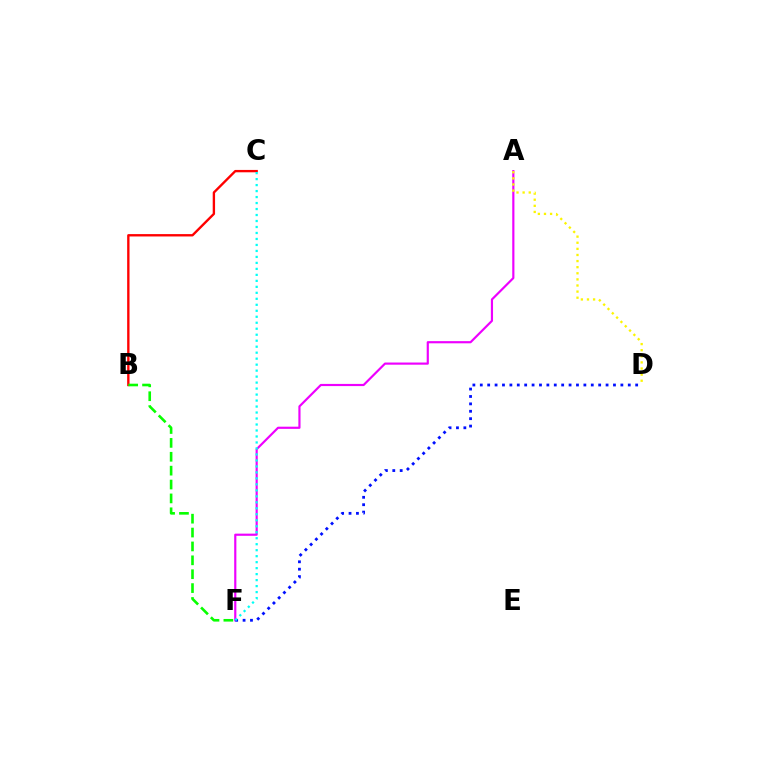{('A', 'F'): [{'color': '#ee00ff', 'line_style': 'solid', 'thickness': 1.56}], ('A', 'D'): [{'color': '#fcf500', 'line_style': 'dotted', 'thickness': 1.66}], ('D', 'F'): [{'color': '#0010ff', 'line_style': 'dotted', 'thickness': 2.01}], ('B', 'C'): [{'color': '#ff0000', 'line_style': 'solid', 'thickness': 1.7}], ('B', 'F'): [{'color': '#08ff00', 'line_style': 'dashed', 'thickness': 1.89}], ('C', 'F'): [{'color': '#00fff6', 'line_style': 'dotted', 'thickness': 1.63}]}